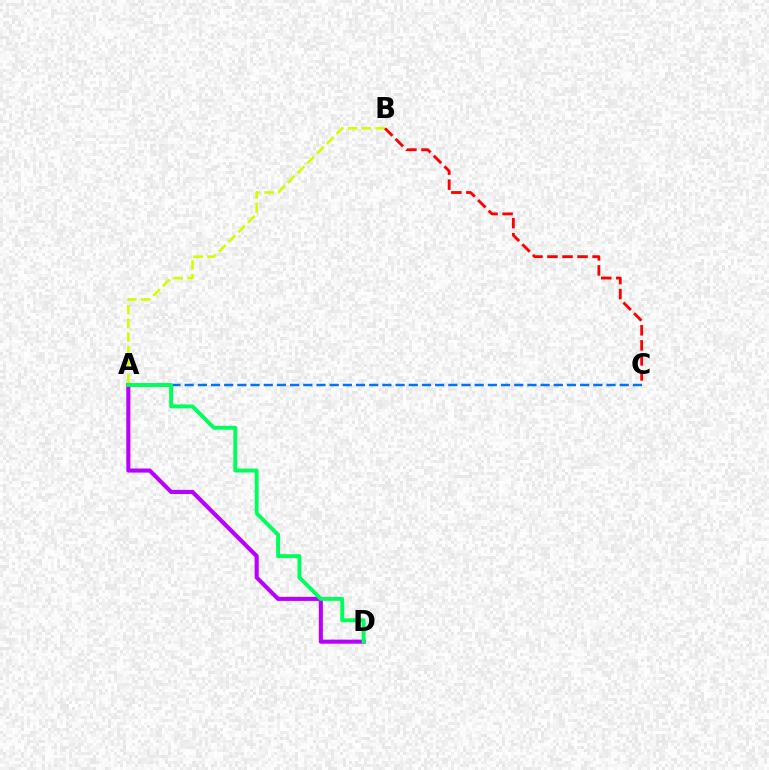{('A', 'D'): [{'color': '#b900ff', 'line_style': 'solid', 'thickness': 2.94}, {'color': '#00ff5c', 'line_style': 'solid', 'thickness': 2.81}], ('A', 'B'): [{'color': '#d1ff00', 'line_style': 'dashed', 'thickness': 1.87}], ('A', 'C'): [{'color': '#0074ff', 'line_style': 'dashed', 'thickness': 1.79}], ('B', 'C'): [{'color': '#ff0000', 'line_style': 'dashed', 'thickness': 2.04}]}